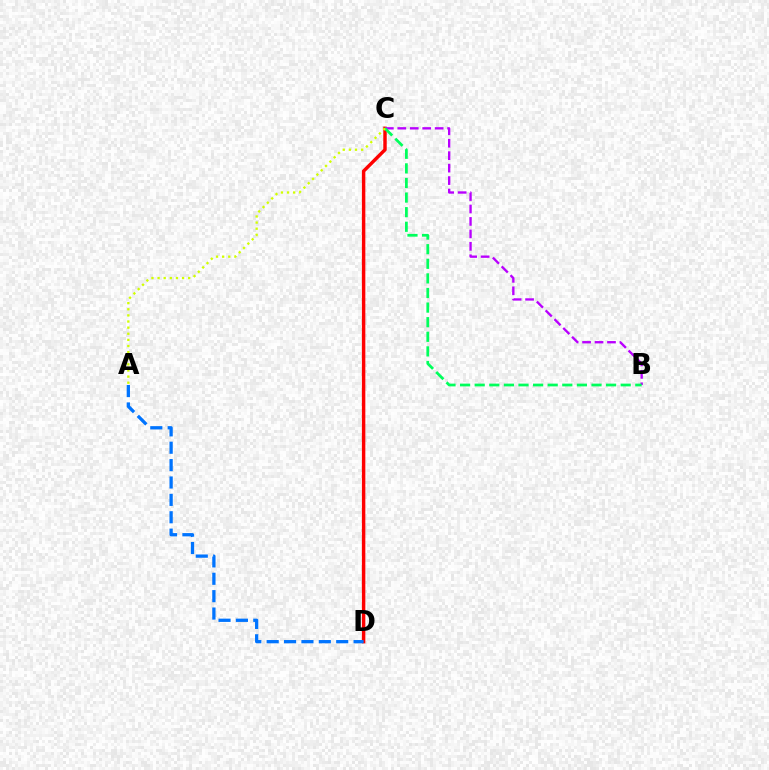{('C', 'D'): [{'color': '#ff0000', 'line_style': 'solid', 'thickness': 2.47}], ('B', 'C'): [{'color': '#b900ff', 'line_style': 'dashed', 'thickness': 1.69}, {'color': '#00ff5c', 'line_style': 'dashed', 'thickness': 1.98}], ('A', 'D'): [{'color': '#0074ff', 'line_style': 'dashed', 'thickness': 2.36}], ('A', 'C'): [{'color': '#d1ff00', 'line_style': 'dotted', 'thickness': 1.66}]}